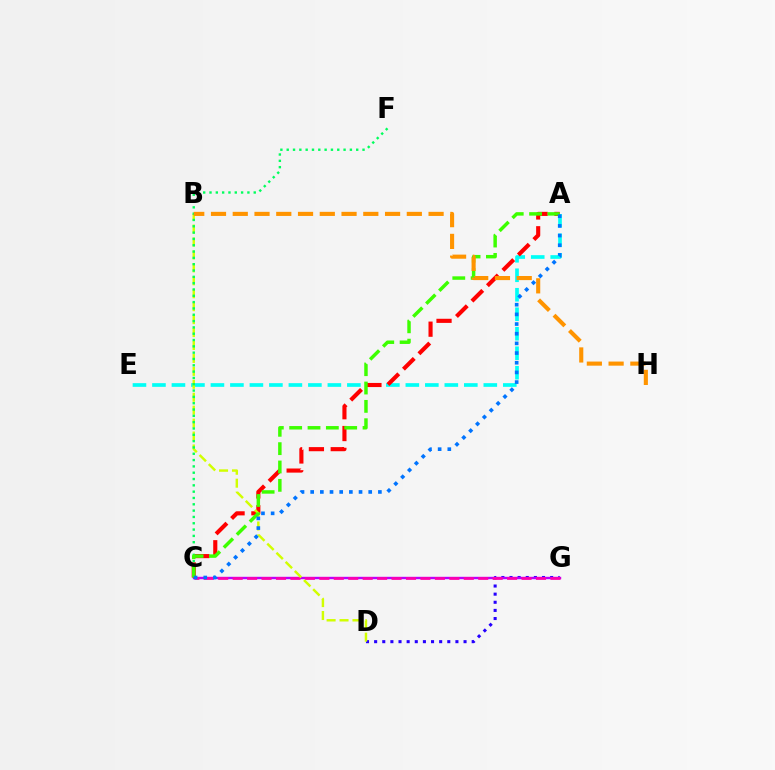{('D', 'G'): [{'color': '#2500ff', 'line_style': 'dotted', 'thickness': 2.21}], ('A', 'E'): [{'color': '#00fff6', 'line_style': 'dashed', 'thickness': 2.65}], ('C', 'G'): [{'color': '#b900ff', 'line_style': 'solid', 'thickness': 1.73}, {'color': '#ff00ac', 'line_style': 'dashed', 'thickness': 1.96}], ('A', 'C'): [{'color': '#ff0000', 'line_style': 'dashed', 'thickness': 2.96}, {'color': '#3dff00', 'line_style': 'dashed', 'thickness': 2.49}, {'color': '#0074ff', 'line_style': 'dotted', 'thickness': 2.63}], ('B', 'D'): [{'color': '#d1ff00', 'line_style': 'dashed', 'thickness': 1.76}], ('C', 'F'): [{'color': '#00ff5c', 'line_style': 'dotted', 'thickness': 1.72}], ('B', 'H'): [{'color': '#ff9400', 'line_style': 'dashed', 'thickness': 2.96}]}